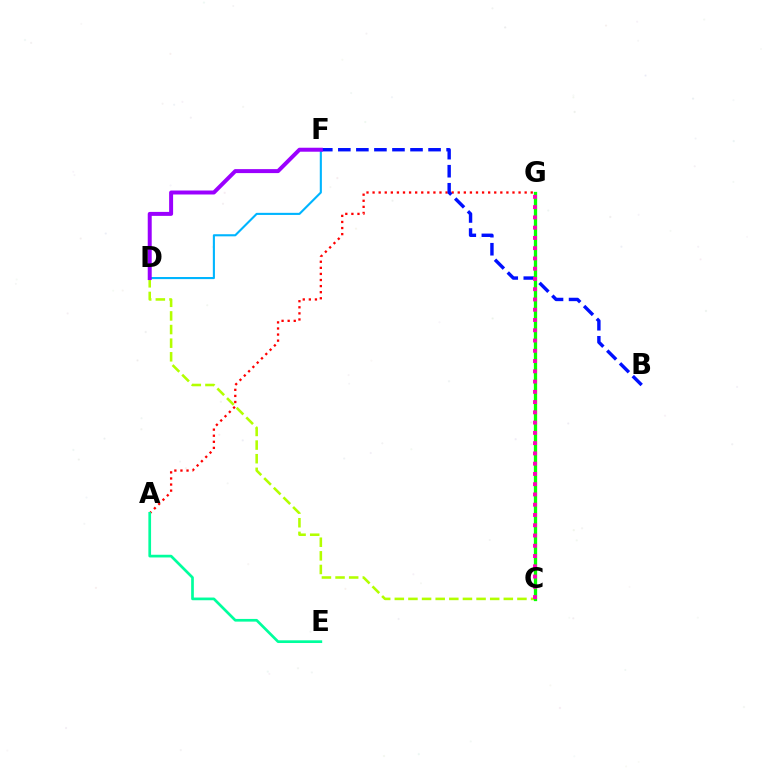{('C', 'D'): [{'color': '#b3ff00', 'line_style': 'dashed', 'thickness': 1.85}], ('A', 'G'): [{'color': '#ff0000', 'line_style': 'dotted', 'thickness': 1.65}], ('B', 'F'): [{'color': '#0010ff', 'line_style': 'dashed', 'thickness': 2.45}], ('D', 'F'): [{'color': '#00b5ff', 'line_style': 'solid', 'thickness': 1.52}, {'color': '#9b00ff', 'line_style': 'solid', 'thickness': 2.86}], ('C', 'G'): [{'color': '#ffa500', 'line_style': 'dashed', 'thickness': 1.83}, {'color': '#08ff00', 'line_style': 'solid', 'thickness': 2.36}, {'color': '#ff00bd', 'line_style': 'dotted', 'thickness': 2.79}], ('A', 'E'): [{'color': '#00ff9d', 'line_style': 'solid', 'thickness': 1.94}]}